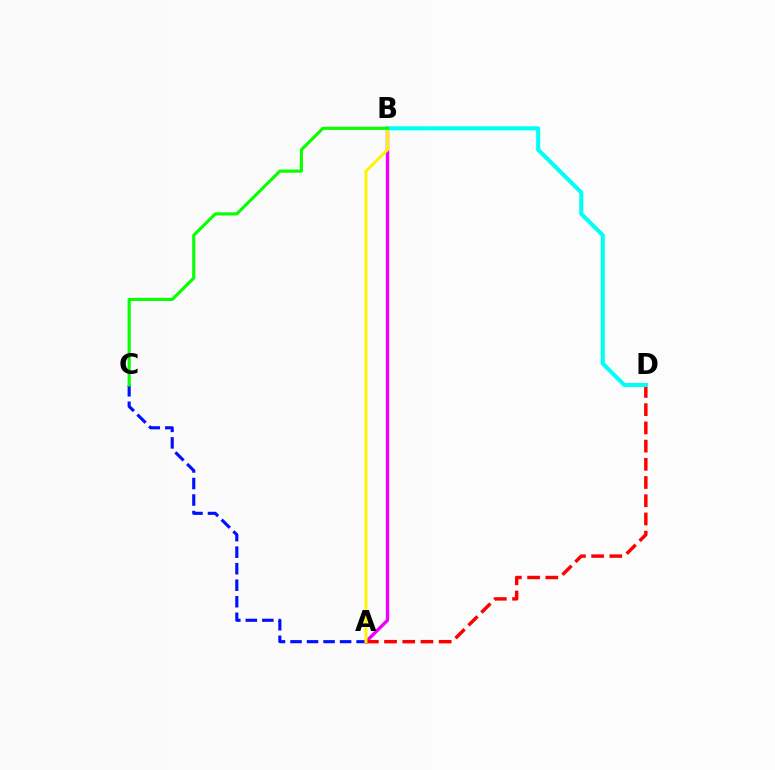{('A', 'B'): [{'color': '#ee00ff', 'line_style': 'solid', 'thickness': 2.43}, {'color': '#fcf500', 'line_style': 'solid', 'thickness': 2.12}], ('A', 'D'): [{'color': '#ff0000', 'line_style': 'dashed', 'thickness': 2.47}], ('B', 'D'): [{'color': '#00fff6', 'line_style': 'solid', 'thickness': 2.94}], ('A', 'C'): [{'color': '#0010ff', 'line_style': 'dashed', 'thickness': 2.24}], ('B', 'C'): [{'color': '#08ff00', 'line_style': 'solid', 'thickness': 2.26}]}